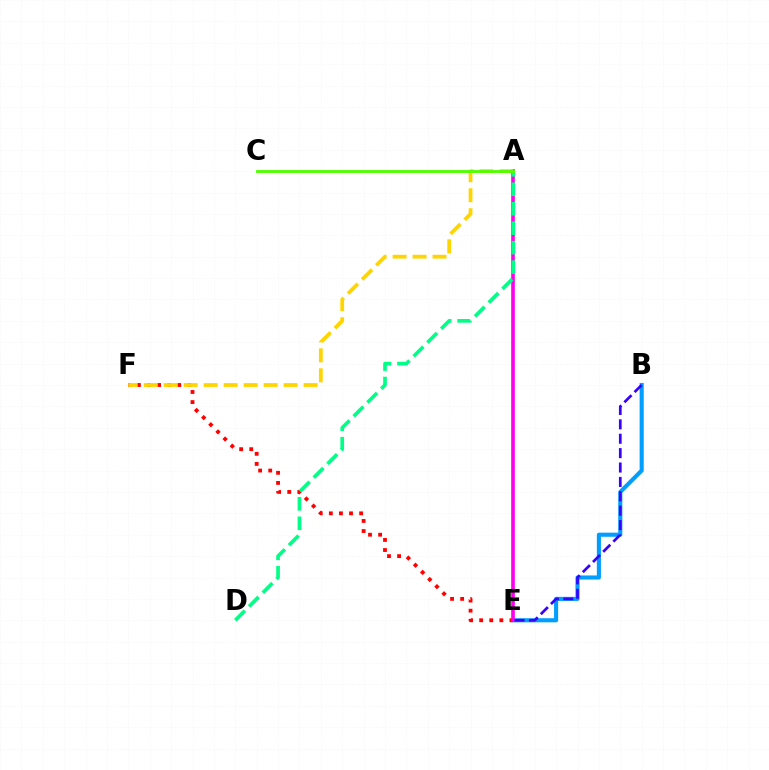{('B', 'E'): [{'color': '#009eff', 'line_style': 'solid', 'thickness': 2.95}, {'color': '#3700ff', 'line_style': 'dashed', 'thickness': 1.96}], ('E', 'F'): [{'color': '#ff0000', 'line_style': 'dotted', 'thickness': 2.74}], ('A', 'E'): [{'color': '#ff00ed', 'line_style': 'solid', 'thickness': 2.62}], ('A', 'D'): [{'color': '#00ff86', 'line_style': 'dashed', 'thickness': 2.64}], ('A', 'F'): [{'color': '#ffd500', 'line_style': 'dashed', 'thickness': 2.71}], ('A', 'C'): [{'color': '#4fff00', 'line_style': 'solid', 'thickness': 2.05}]}